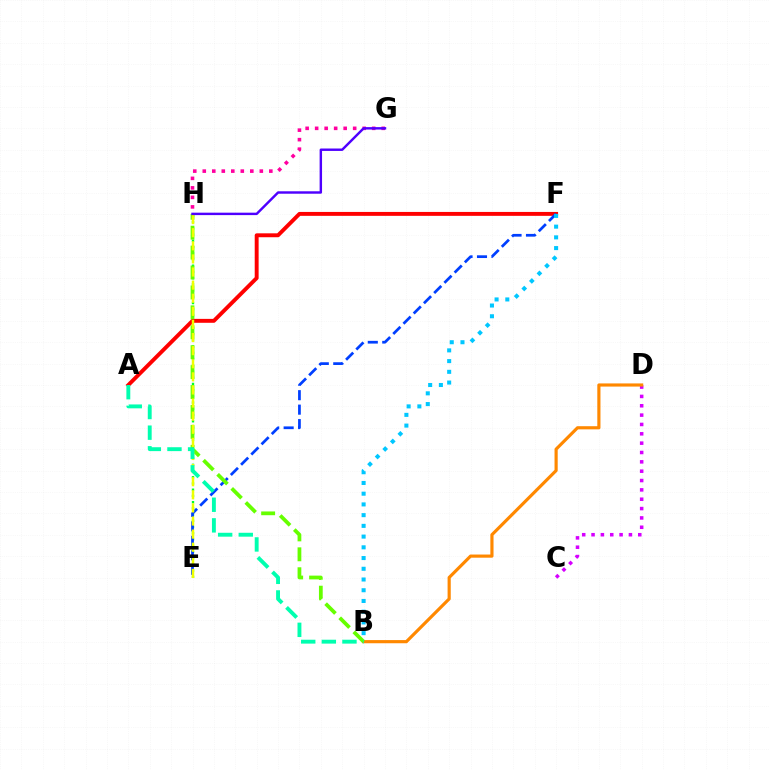{('E', 'H'): [{'color': '#00ff27', 'line_style': 'dotted', 'thickness': 1.69}, {'color': '#eeff00', 'line_style': 'dashed', 'thickness': 1.78}], ('C', 'D'): [{'color': '#d600ff', 'line_style': 'dotted', 'thickness': 2.54}], ('G', 'H'): [{'color': '#ff00a0', 'line_style': 'dotted', 'thickness': 2.58}, {'color': '#4f00ff', 'line_style': 'solid', 'thickness': 1.75}], ('B', 'D'): [{'color': '#ff8800', 'line_style': 'solid', 'thickness': 2.27}], ('A', 'F'): [{'color': '#ff0000', 'line_style': 'solid', 'thickness': 2.82}], ('E', 'F'): [{'color': '#003fff', 'line_style': 'dashed', 'thickness': 1.96}], ('B', 'H'): [{'color': '#66ff00', 'line_style': 'dashed', 'thickness': 2.71}], ('B', 'F'): [{'color': '#00c7ff', 'line_style': 'dotted', 'thickness': 2.91}], ('A', 'B'): [{'color': '#00ffaf', 'line_style': 'dashed', 'thickness': 2.8}]}